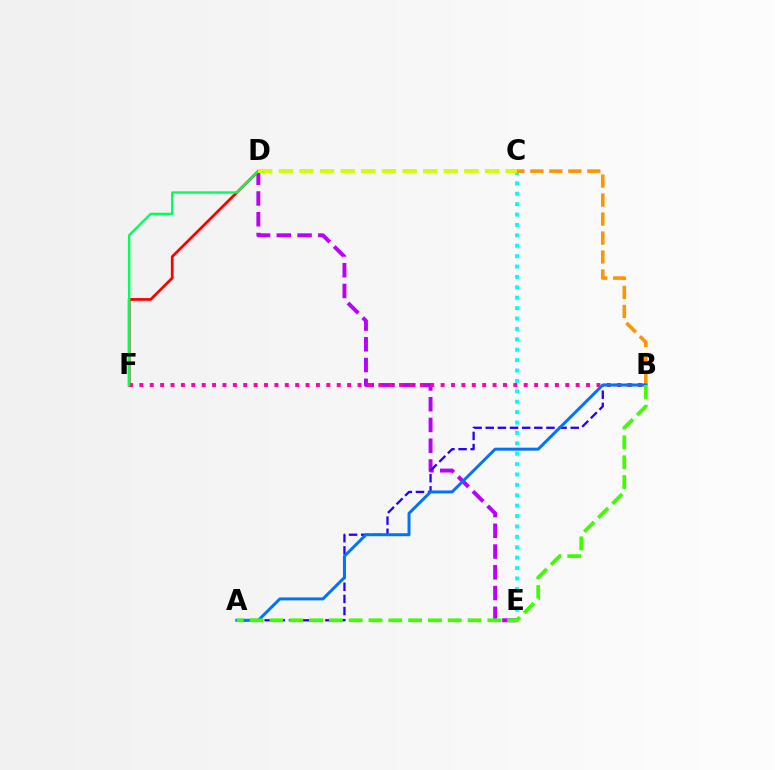{('C', 'E'): [{'color': '#00fff6', 'line_style': 'dotted', 'thickness': 2.82}], ('D', 'E'): [{'color': '#b900ff', 'line_style': 'dashed', 'thickness': 2.82}], ('B', 'F'): [{'color': '#ff00ac', 'line_style': 'dotted', 'thickness': 2.82}], ('B', 'C'): [{'color': '#ff9400', 'line_style': 'dashed', 'thickness': 2.58}], ('D', 'F'): [{'color': '#ff0000', 'line_style': 'solid', 'thickness': 1.98}, {'color': '#00ff5c', 'line_style': 'solid', 'thickness': 1.71}], ('A', 'B'): [{'color': '#2500ff', 'line_style': 'dashed', 'thickness': 1.65}, {'color': '#0074ff', 'line_style': 'solid', 'thickness': 2.15}, {'color': '#3dff00', 'line_style': 'dashed', 'thickness': 2.69}], ('C', 'D'): [{'color': '#d1ff00', 'line_style': 'dashed', 'thickness': 2.8}]}